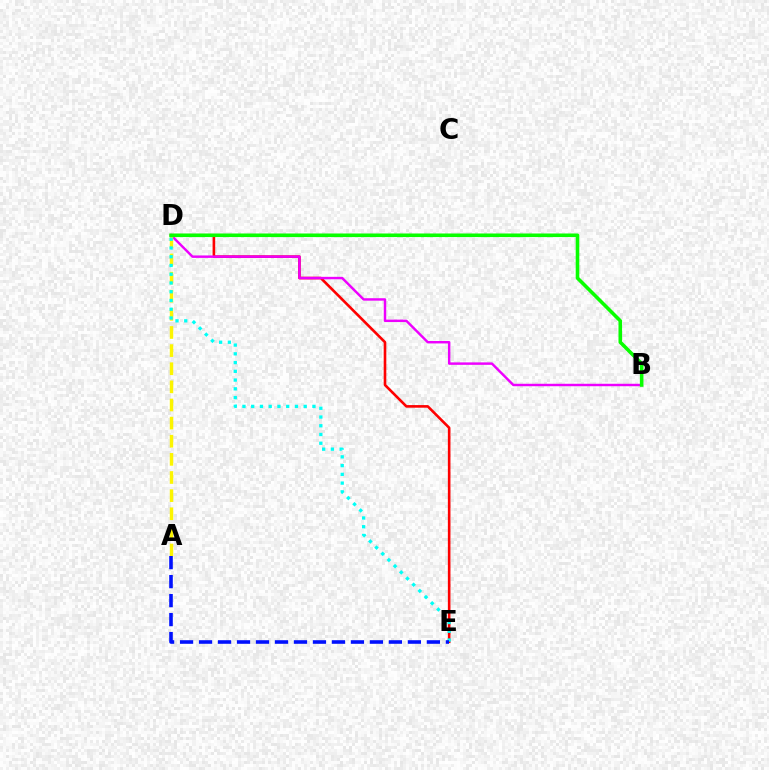{('D', 'E'): [{'color': '#ff0000', 'line_style': 'solid', 'thickness': 1.88}, {'color': '#00fff6', 'line_style': 'dotted', 'thickness': 2.38}], ('B', 'D'): [{'color': '#ee00ff', 'line_style': 'solid', 'thickness': 1.76}, {'color': '#08ff00', 'line_style': 'solid', 'thickness': 2.58}], ('A', 'D'): [{'color': '#fcf500', 'line_style': 'dashed', 'thickness': 2.46}], ('A', 'E'): [{'color': '#0010ff', 'line_style': 'dashed', 'thickness': 2.58}]}